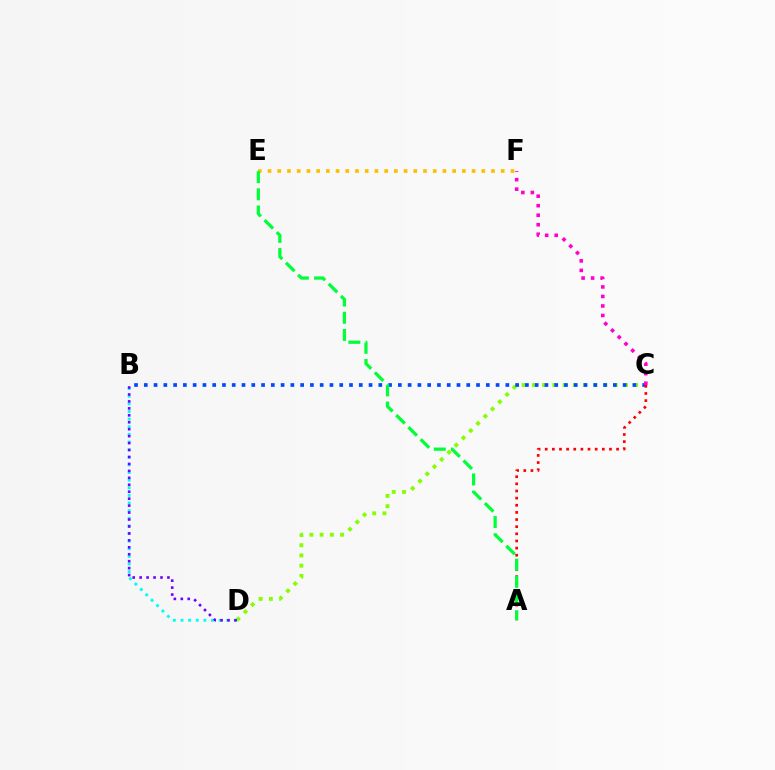{('C', 'D'): [{'color': '#84ff00', 'line_style': 'dotted', 'thickness': 2.78}], ('E', 'F'): [{'color': '#ffbd00', 'line_style': 'dotted', 'thickness': 2.64}], ('B', 'D'): [{'color': '#00fff6', 'line_style': 'dotted', 'thickness': 2.07}, {'color': '#7200ff', 'line_style': 'dotted', 'thickness': 1.89}], ('B', 'C'): [{'color': '#004bff', 'line_style': 'dotted', 'thickness': 2.66}], ('A', 'C'): [{'color': '#ff0000', 'line_style': 'dotted', 'thickness': 1.94}], ('A', 'E'): [{'color': '#00ff39', 'line_style': 'dashed', 'thickness': 2.33}], ('C', 'F'): [{'color': '#ff00cf', 'line_style': 'dotted', 'thickness': 2.59}]}